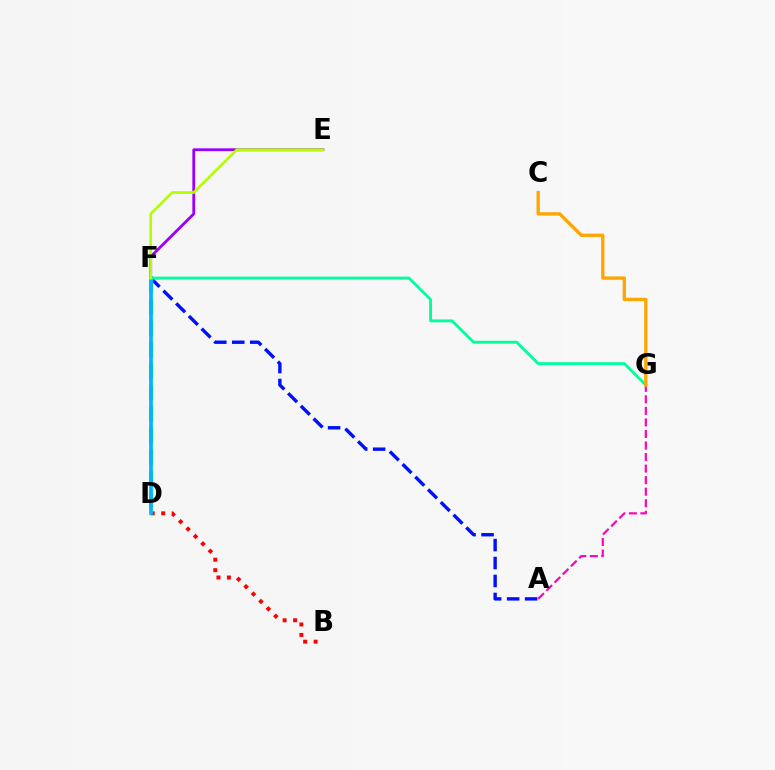{('E', 'F'): [{'color': '#9b00ff', 'line_style': 'solid', 'thickness': 2.02}, {'color': '#b3ff00', 'line_style': 'solid', 'thickness': 1.93}], ('D', 'F'): [{'color': '#08ff00', 'line_style': 'dashed', 'thickness': 2.91}, {'color': '#00b5ff', 'line_style': 'solid', 'thickness': 2.67}], ('B', 'D'): [{'color': '#ff0000', 'line_style': 'dotted', 'thickness': 2.85}], ('A', 'F'): [{'color': '#0010ff', 'line_style': 'dashed', 'thickness': 2.44}], ('A', 'G'): [{'color': '#ff00bd', 'line_style': 'dashed', 'thickness': 1.57}], ('F', 'G'): [{'color': '#00ff9d', 'line_style': 'solid', 'thickness': 2.07}], ('C', 'G'): [{'color': '#ffa500', 'line_style': 'solid', 'thickness': 2.38}]}